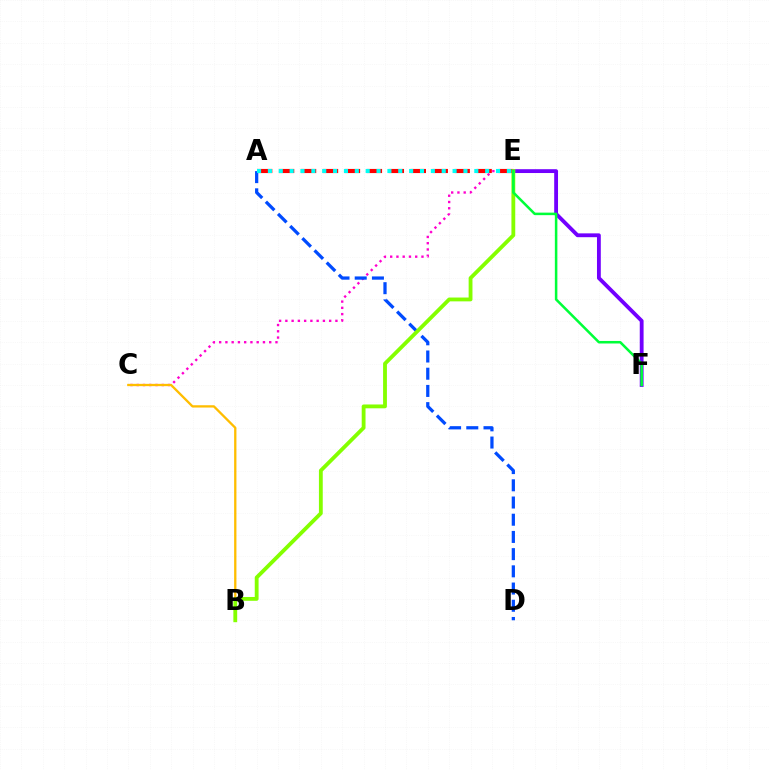{('C', 'E'): [{'color': '#ff00cf', 'line_style': 'dotted', 'thickness': 1.7}], ('A', 'E'): [{'color': '#ff0000', 'line_style': 'dashed', 'thickness': 2.98}, {'color': '#00fff6', 'line_style': 'dotted', 'thickness': 2.95}], ('A', 'D'): [{'color': '#004bff', 'line_style': 'dashed', 'thickness': 2.34}], ('B', 'C'): [{'color': '#ffbd00', 'line_style': 'solid', 'thickness': 1.66}], ('E', 'F'): [{'color': '#7200ff', 'line_style': 'solid', 'thickness': 2.76}, {'color': '#00ff39', 'line_style': 'solid', 'thickness': 1.82}], ('B', 'E'): [{'color': '#84ff00', 'line_style': 'solid', 'thickness': 2.76}]}